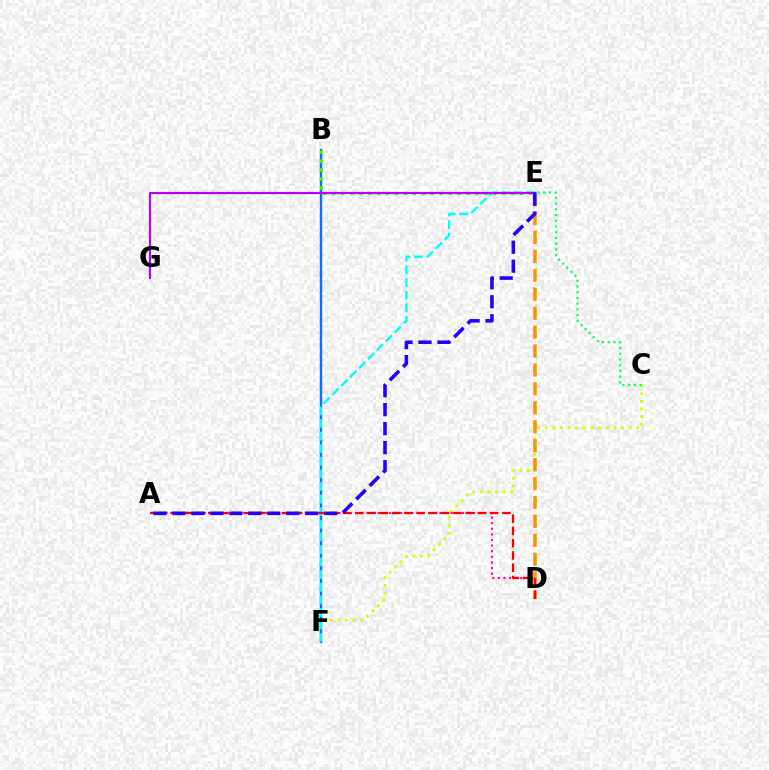{('C', 'F'): [{'color': '#d1ff00', 'line_style': 'dotted', 'thickness': 2.07}], ('B', 'F'): [{'color': '#0074ff', 'line_style': 'solid', 'thickness': 1.72}], ('B', 'E'): [{'color': '#3dff00', 'line_style': 'dotted', 'thickness': 2.43}], ('E', 'F'): [{'color': '#00fff6', 'line_style': 'dashed', 'thickness': 1.71}], ('D', 'E'): [{'color': '#ff9400', 'line_style': 'dashed', 'thickness': 2.57}], ('A', 'D'): [{'color': '#ff00ac', 'line_style': 'dotted', 'thickness': 1.52}, {'color': '#ff0000', 'line_style': 'dashed', 'thickness': 1.66}], ('E', 'G'): [{'color': '#b900ff', 'line_style': 'solid', 'thickness': 1.56}], ('A', 'E'): [{'color': '#2500ff', 'line_style': 'dashed', 'thickness': 2.58}], ('C', 'E'): [{'color': '#00ff5c', 'line_style': 'dotted', 'thickness': 1.56}]}